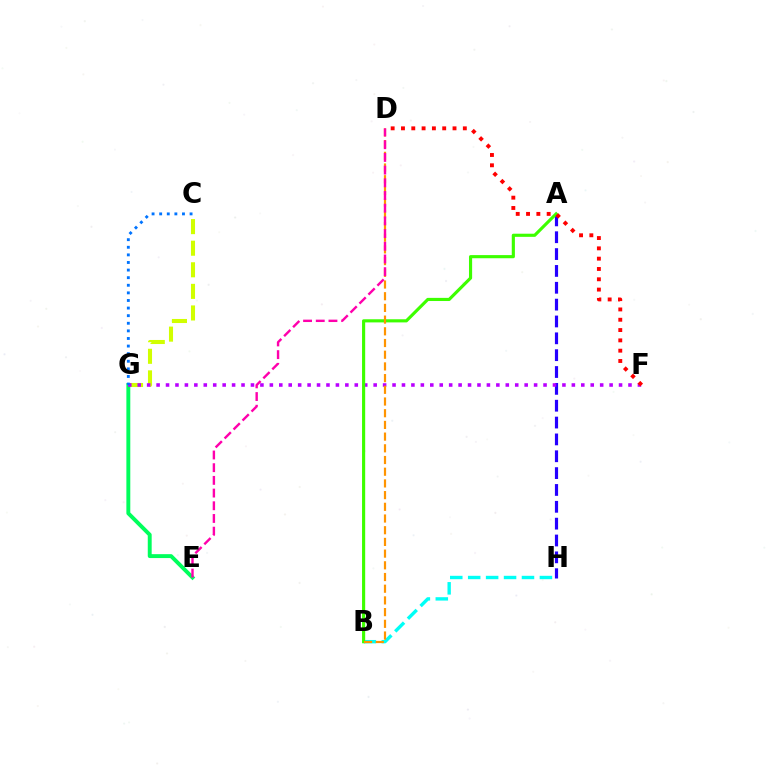{('C', 'G'): [{'color': '#d1ff00', 'line_style': 'dashed', 'thickness': 2.93}, {'color': '#0074ff', 'line_style': 'dotted', 'thickness': 2.06}], ('E', 'G'): [{'color': '#00ff5c', 'line_style': 'solid', 'thickness': 2.81}], ('B', 'H'): [{'color': '#00fff6', 'line_style': 'dashed', 'thickness': 2.44}], ('A', 'H'): [{'color': '#2500ff', 'line_style': 'dashed', 'thickness': 2.29}], ('F', 'G'): [{'color': '#b900ff', 'line_style': 'dotted', 'thickness': 2.56}], ('A', 'B'): [{'color': '#3dff00', 'line_style': 'solid', 'thickness': 2.26}], ('B', 'D'): [{'color': '#ff9400', 'line_style': 'dashed', 'thickness': 1.59}], ('D', 'F'): [{'color': '#ff0000', 'line_style': 'dotted', 'thickness': 2.8}], ('D', 'E'): [{'color': '#ff00ac', 'line_style': 'dashed', 'thickness': 1.72}]}